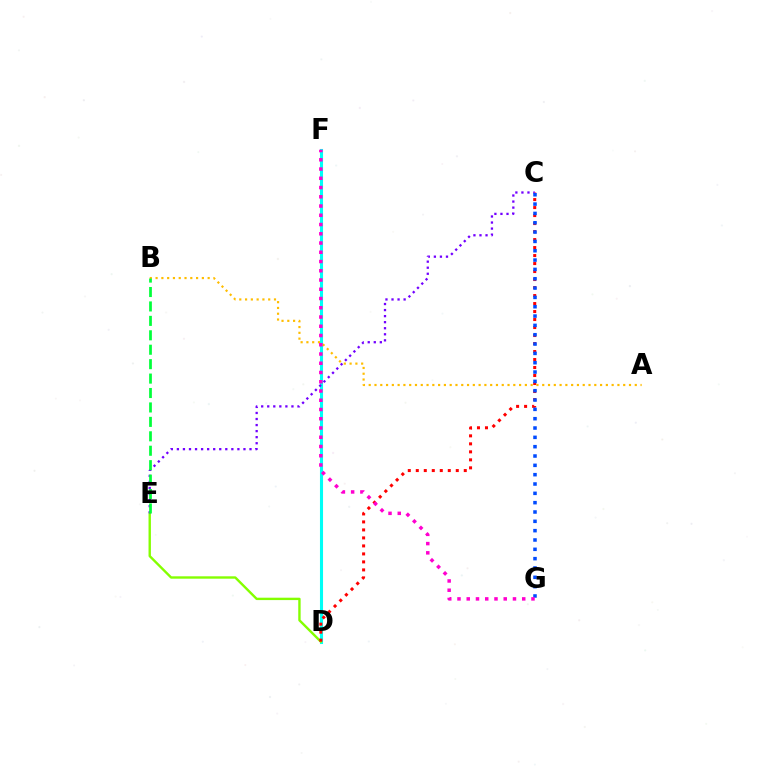{('D', 'F'): [{'color': '#00fff6', 'line_style': 'solid', 'thickness': 2.21}], ('D', 'E'): [{'color': '#84ff00', 'line_style': 'solid', 'thickness': 1.72}], ('C', 'D'): [{'color': '#ff0000', 'line_style': 'dotted', 'thickness': 2.17}], ('C', 'E'): [{'color': '#7200ff', 'line_style': 'dotted', 'thickness': 1.64}], ('A', 'B'): [{'color': '#ffbd00', 'line_style': 'dotted', 'thickness': 1.57}], ('B', 'E'): [{'color': '#00ff39', 'line_style': 'dashed', 'thickness': 1.96}], ('C', 'G'): [{'color': '#004bff', 'line_style': 'dotted', 'thickness': 2.54}], ('F', 'G'): [{'color': '#ff00cf', 'line_style': 'dotted', 'thickness': 2.51}]}